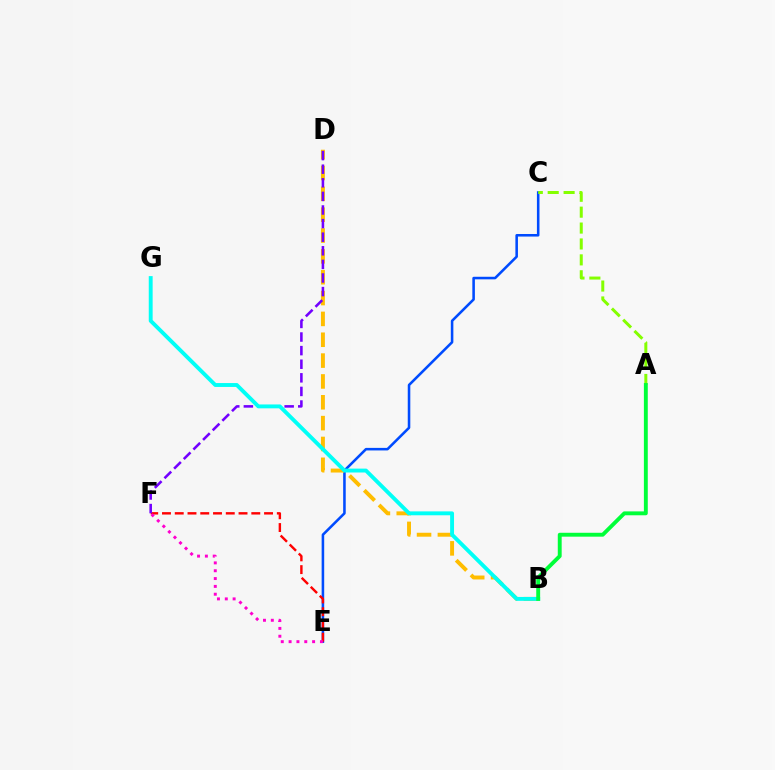{('C', 'E'): [{'color': '#004bff', 'line_style': 'solid', 'thickness': 1.84}], ('B', 'D'): [{'color': '#ffbd00', 'line_style': 'dashed', 'thickness': 2.83}], ('E', 'F'): [{'color': '#ff0000', 'line_style': 'dashed', 'thickness': 1.73}, {'color': '#ff00cf', 'line_style': 'dotted', 'thickness': 2.13}], ('A', 'C'): [{'color': '#84ff00', 'line_style': 'dashed', 'thickness': 2.16}], ('D', 'F'): [{'color': '#7200ff', 'line_style': 'dashed', 'thickness': 1.85}], ('B', 'G'): [{'color': '#00fff6', 'line_style': 'solid', 'thickness': 2.8}], ('A', 'B'): [{'color': '#00ff39', 'line_style': 'solid', 'thickness': 2.8}]}